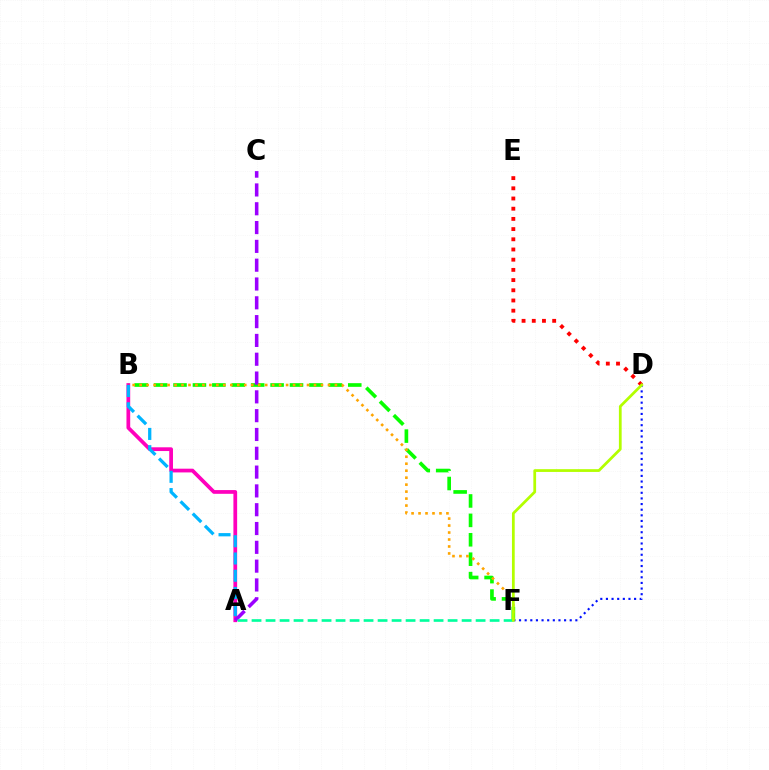{('A', 'B'): [{'color': '#ff00bd', 'line_style': 'solid', 'thickness': 2.69}, {'color': '#00b5ff', 'line_style': 'dashed', 'thickness': 2.34}], ('D', 'F'): [{'color': '#0010ff', 'line_style': 'dotted', 'thickness': 1.53}, {'color': '#b3ff00', 'line_style': 'solid', 'thickness': 1.99}], ('B', 'F'): [{'color': '#08ff00', 'line_style': 'dashed', 'thickness': 2.64}, {'color': '#ffa500', 'line_style': 'dotted', 'thickness': 1.89}], ('A', 'C'): [{'color': '#9b00ff', 'line_style': 'dashed', 'thickness': 2.56}], ('D', 'E'): [{'color': '#ff0000', 'line_style': 'dotted', 'thickness': 2.77}], ('A', 'F'): [{'color': '#00ff9d', 'line_style': 'dashed', 'thickness': 1.9}]}